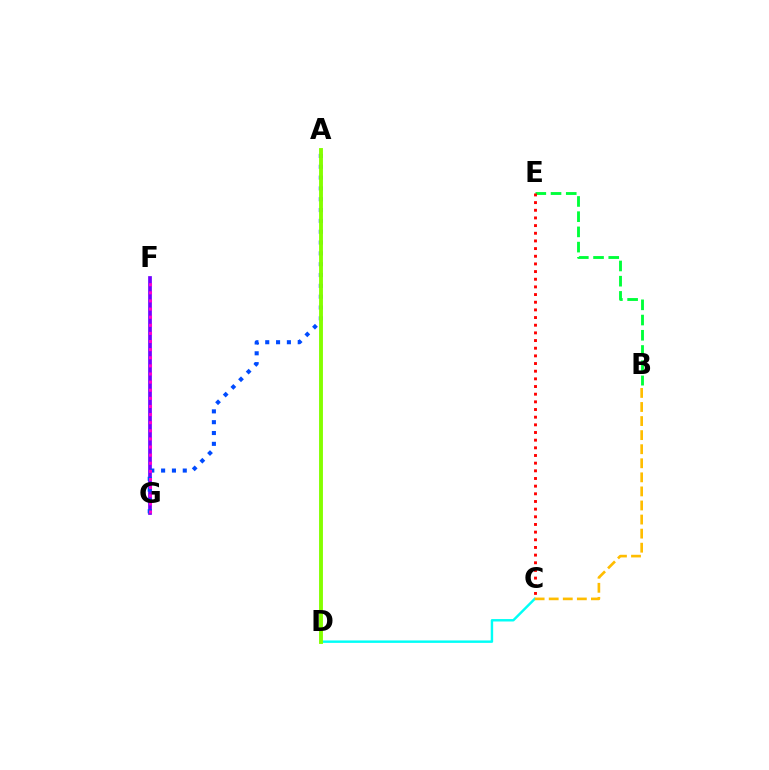{('F', 'G'): [{'color': '#7200ff', 'line_style': 'solid', 'thickness': 2.68}, {'color': '#ff00cf', 'line_style': 'dotted', 'thickness': 2.21}], ('B', 'E'): [{'color': '#00ff39', 'line_style': 'dashed', 'thickness': 2.07}], ('C', 'D'): [{'color': '#00fff6', 'line_style': 'solid', 'thickness': 1.75}], ('B', 'C'): [{'color': '#ffbd00', 'line_style': 'dashed', 'thickness': 1.91}], ('C', 'E'): [{'color': '#ff0000', 'line_style': 'dotted', 'thickness': 2.08}], ('A', 'G'): [{'color': '#004bff', 'line_style': 'dotted', 'thickness': 2.94}], ('A', 'D'): [{'color': '#84ff00', 'line_style': 'solid', 'thickness': 2.79}]}